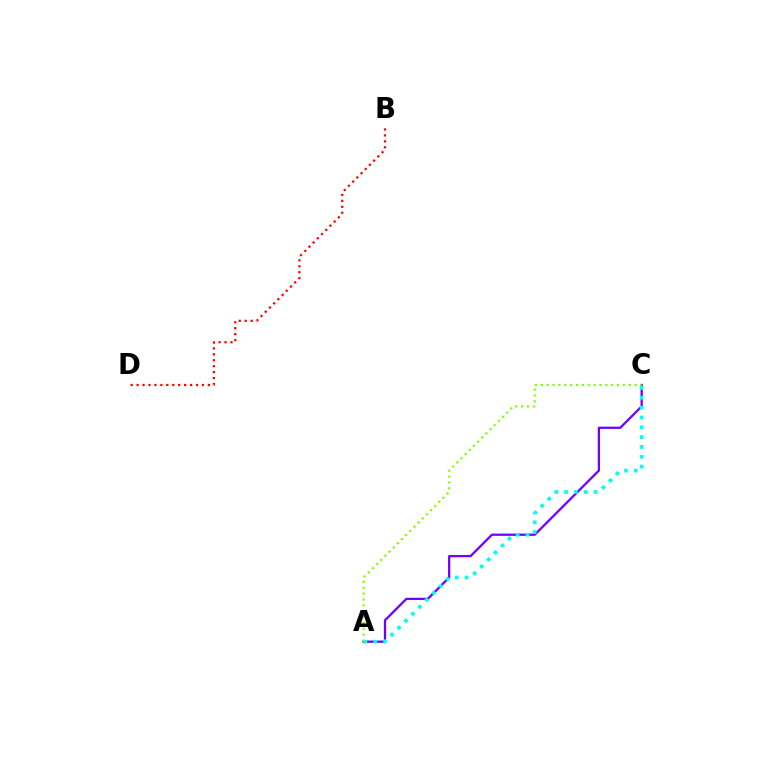{('A', 'C'): [{'color': '#7200ff', 'line_style': 'solid', 'thickness': 1.64}, {'color': '#00fff6', 'line_style': 'dotted', 'thickness': 2.67}, {'color': '#84ff00', 'line_style': 'dotted', 'thickness': 1.59}], ('B', 'D'): [{'color': '#ff0000', 'line_style': 'dotted', 'thickness': 1.61}]}